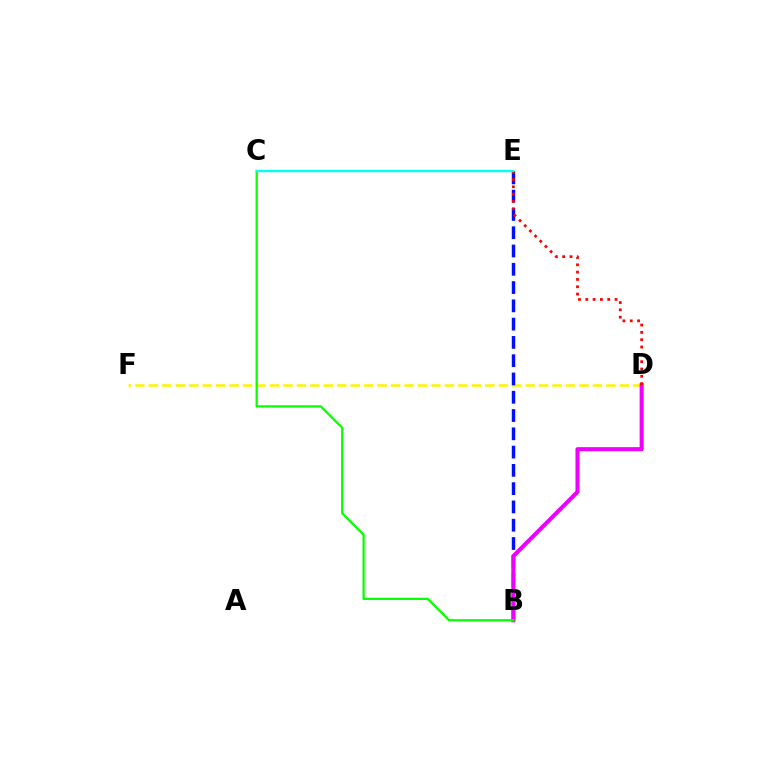{('D', 'F'): [{'color': '#fcf500', 'line_style': 'dashed', 'thickness': 1.83}], ('B', 'E'): [{'color': '#0010ff', 'line_style': 'dashed', 'thickness': 2.48}], ('B', 'D'): [{'color': '#ee00ff', 'line_style': 'solid', 'thickness': 2.94}], ('D', 'E'): [{'color': '#ff0000', 'line_style': 'dotted', 'thickness': 1.99}], ('B', 'C'): [{'color': '#08ff00', 'line_style': 'solid', 'thickness': 1.62}], ('C', 'E'): [{'color': '#00fff6', 'line_style': 'solid', 'thickness': 1.67}]}